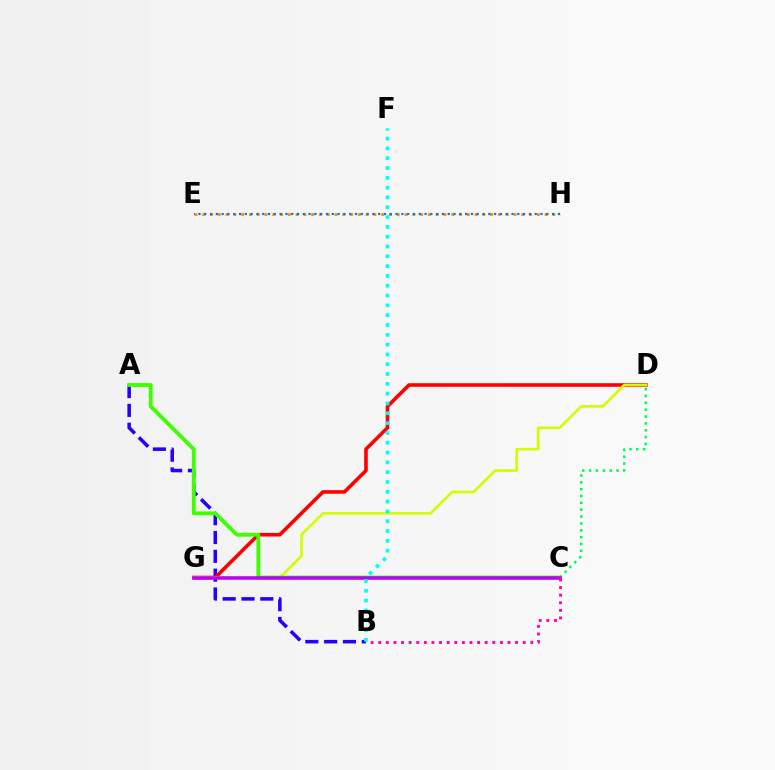{('E', 'H'): [{'color': '#ff9400', 'line_style': 'dotted', 'thickness': 2.11}, {'color': '#0074ff', 'line_style': 'dotted', 'thickness': 1.58}], ('A', 'B'): [{'color': '#2500ff', 'line_style': 'dashed', 'thickness': 2.56}], ('D', 'G'): [{'color': '#ff0000', 'line_style': 'solid', 'thickness': 2.59}, {'color': '#d1ff00', 'line_style': 'solid', 'thickness': 1.9}], ('C', 'D'): [{'color': '#00ff5c', 'line_style': 'dotted', 'thickness': 1.86}], ('A', 'C'): [{'color': '#3dff00', 'line_style': 'solid', 'thickness': 2.75}], ('C', 'G'): [{'color': '#b900ff', 'line_style': 'solid', 'thickness': 2.53}], ('B', 'C'): [{'color': '#ff00ac', 'line_style': 'dotted', 'thickness': 2.07}], ('B', 'F'): [{'color': '#00fff6', 'line_style': 'dotted', 'thickness': 2.67}]}